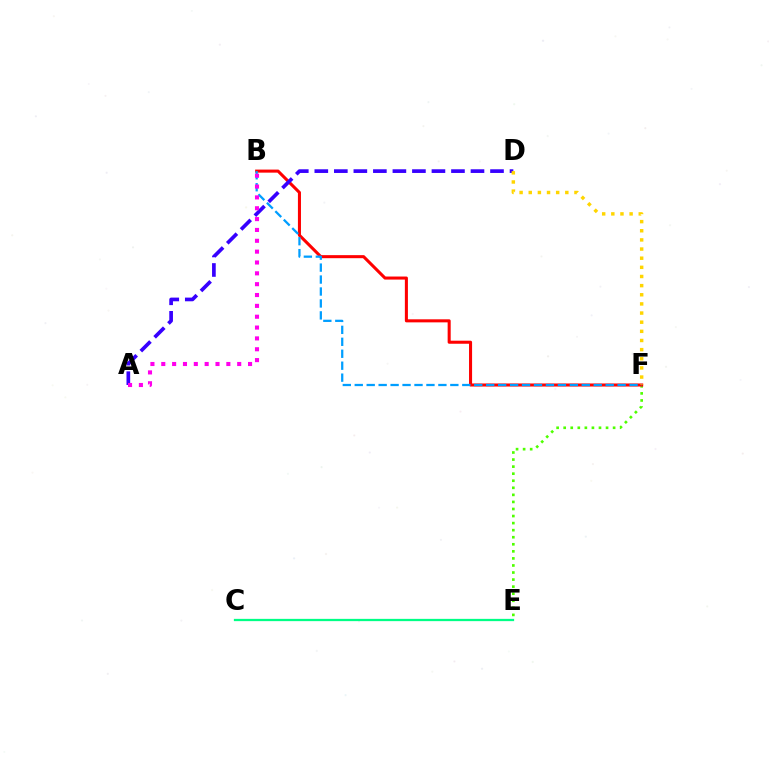{('E', 'F'): [{'color': '#4fff00', 'line_style': 'dotted', 'thickness': 1.92}], ('B', 'F'): [{'color': '#ff0000', 'line_style': 'solid', 'thickness': 2.2}, {'color': '#009eff', 'line_style': 'dashed', 'thickness': 1.62}], ('C', 'E'): [{'color': '#00ff86', 'line_style': 'solid', 'thickness': 1.64}], ('A', 'D'): [{'color': '#3700ff', 'line_style': 'dashed', 'thickness': 2.65}], ('D', 'F'): [{'color': '#ffd500', 'line_style': 'dotted', 'thickness': 2.48}], ('A', 'B'): [{'color': '#ff00ed', 'line_style': 'dotted', 'thickness': 2.95}]}